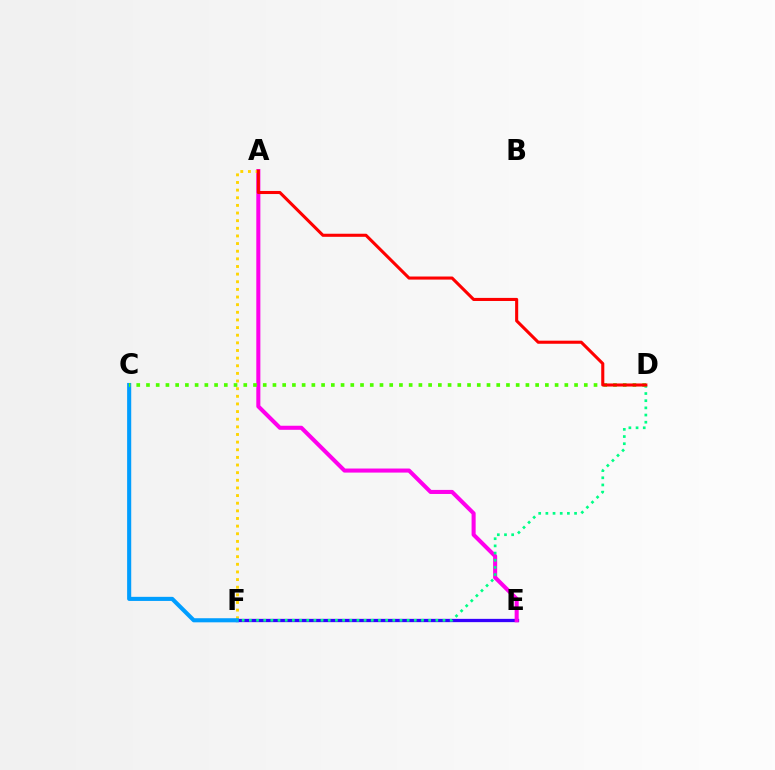{('E', 'F'): [{'color': '#3700ff', 'line_style': 'solid', 'thickness': 2.37}], ('A', 'E'): [{'color': '#ff00ed', 'line_style': 'solid', 'thickness': 2.92}], ('A', 'F'): [{'color': '#ffd500', 'line_style': 'dotted', 'thickness': 2.07}], ('C', 'F'): [{'color': '#009eff', 'line_style': 'solid', 'thickness': 2.95}], ('D', 'F'): [{'color': '#00ff86', 'line_style': 'dotted', 'thickness': 1.95}], ('C', 'D'): [{'color': '#4fff00', 'line_style': 'dotted', 'thickness': 2.64}], ('A', 'D'): [{'color': '#ff0000', 'line_style': 'solid', 'thickness': 2.22}]}